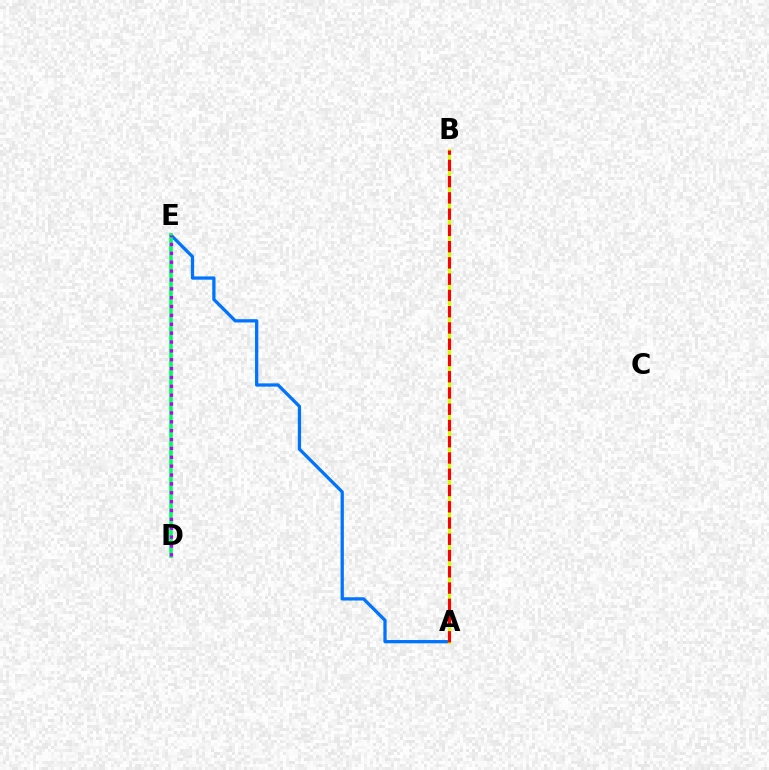{('A', 'E'): [{'color': '#0074ff', 'line_style': 'solid', 'thickness': 2.36}], ('D', 'E'): [{'color': '#00ff5c', 'line_style': 'solid', 'thickness': 2.58}, {'color': '#b900ff', 'line_style': 'dotted', 'thickness': 2.41}], ('A', 'B'): [{'color': '#d1ff00', 'line_style': 'solid', 'thickness': 2.26}, {'color': '#ff0000', 'line_style': 'dashed', 'thickness': 2.21}]}